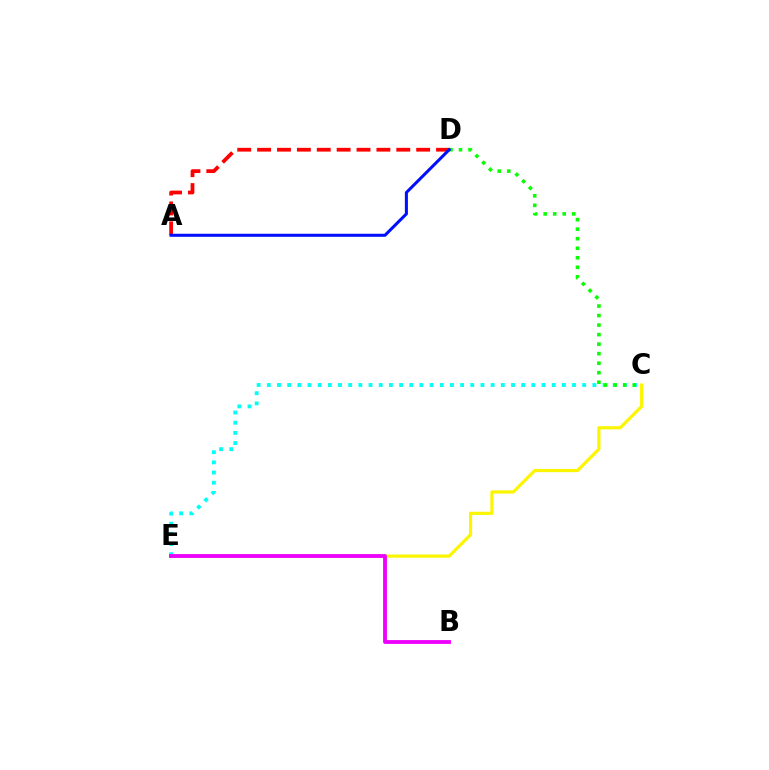{('C', 'E'): [{'color': '#00fff6', 'line_style': 'dotted', 'thickness': 2.76}, {'color': '#fcf500', 'line_style': 'solid', 'thickness': 2.29}], ('C', 'D'): [{'color': '#08ff00', 'line_style': 'dotted', 'thickness': 2.59}], ('A', 'D'): [{'color': '#ff0000', 'line_style': 'dashed', 'thickness': 2.7}, {'color': '#0010ff', 'line_style': 'solid', 'thickness': 2.19}], ('B', 'E'): [{'color': '#ee00ff', 'line_style': 'solid', 'thickness': 2.75}]}